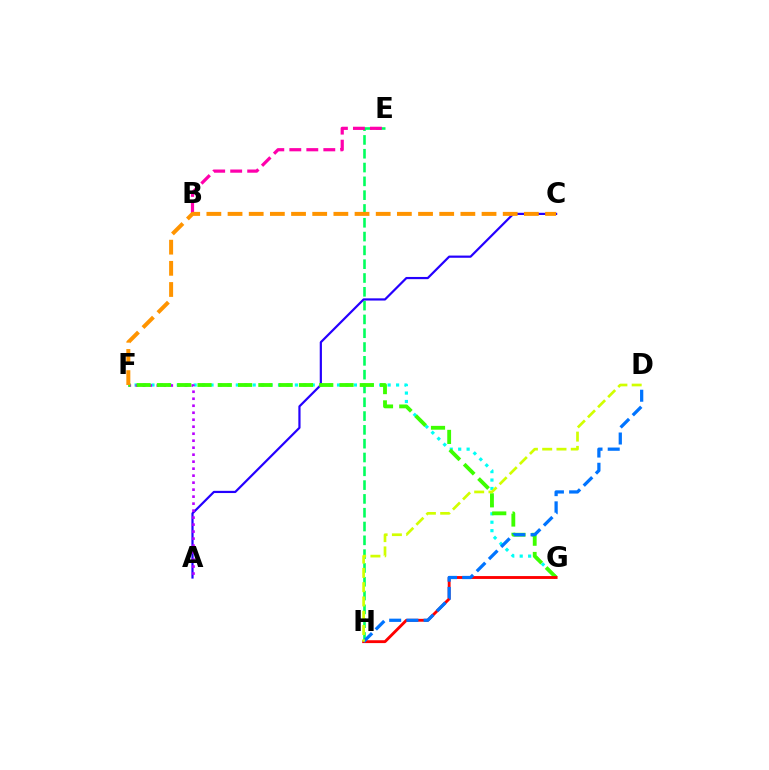{('E', 'H'): [{'color': '#00ff5c', 'line_style': 'dashed', 'thickness': 1.88}], ('F', 'G'): [{'color': '#00fff6', 'line_style': 'dotted', 'thickness': 2.29}, {'color': '#3dff00', 'line_style': 'dashed', 'thickness': 2.76}], ('A', 'C'): [{'color': '#2500ff', 'line_style': 'solid', 'thickness': 1.59}], ('A', 'F'): [{'color': '#b900ff', 'line_style': 'dotted', 'thickness': 1.9}], ('G', 'H'): [{'color': '#ff0000', 'line_style': 'solid', 'thickness': 2.06}], ('B', 'E'): [{'color': '#ff00ac', 'line_style': 'dashed', 'thickness': 2.31}], ('C', 'F'): [{'color': '#ff9400', 'line_style': 'dashed', 'thickness': 2.88}], ('D', 'H'): [{'color': '#0074ff', 'line_style': 'dashed', 'thickness': 2.34}, {'color': '#d1ff00', 'line_style': 'dashed', 'thickness': 1.94}]}